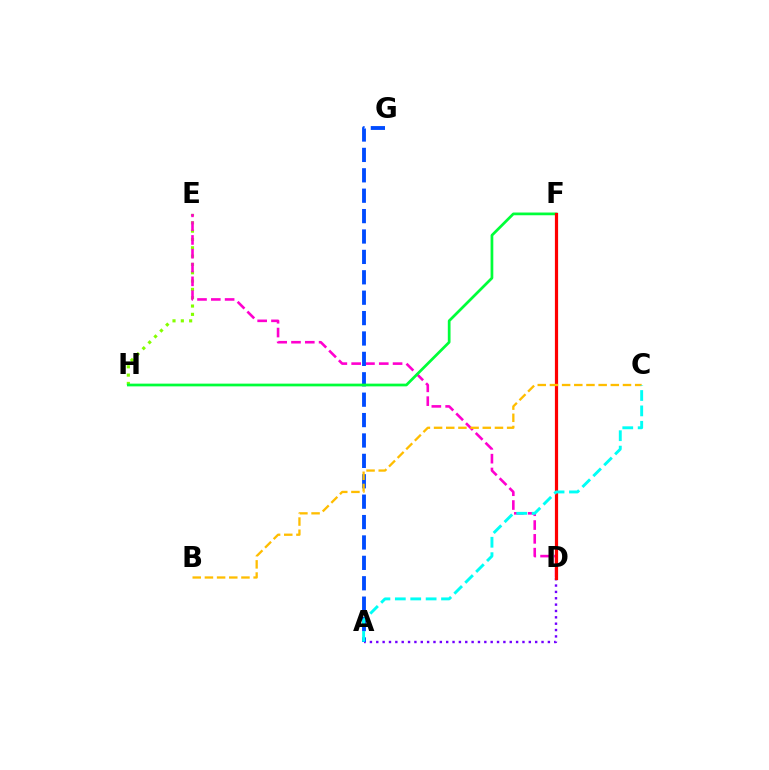{('E', 'H'): [{'color': '#84ff00', 'line_style': 'dotted', 'thickness': 2.26}], ('D', 'E'): [{'color': '#ff00cf', 'line_style': 'dashed', 'thickness': 1.88}], ('A', 'D'): [{'color': '#7200ff', 'line_style': 'dotted', 'thickness': 1.73}], ('A', 'G'): [{'color': '#004bff', 'line_style': 'dashed', 'thickness': 2.77}], ('F', 'H'): [{'color': '#00ff39', 'line_style': 'solid', 'thickness': 1.96}], ('D', 'F'): [{'color': '#ff0000', 'line_style': 'solid', 'thickness': 2.31}], ('B', 'C'): [{'color': '#ffbd00', 'line_style': 'dashed', 'thickness': 1.65}], ('A', 'C'): [{'color': '#00fff6', 'line_style': 'dashed', 'thickness': 2.09}]}